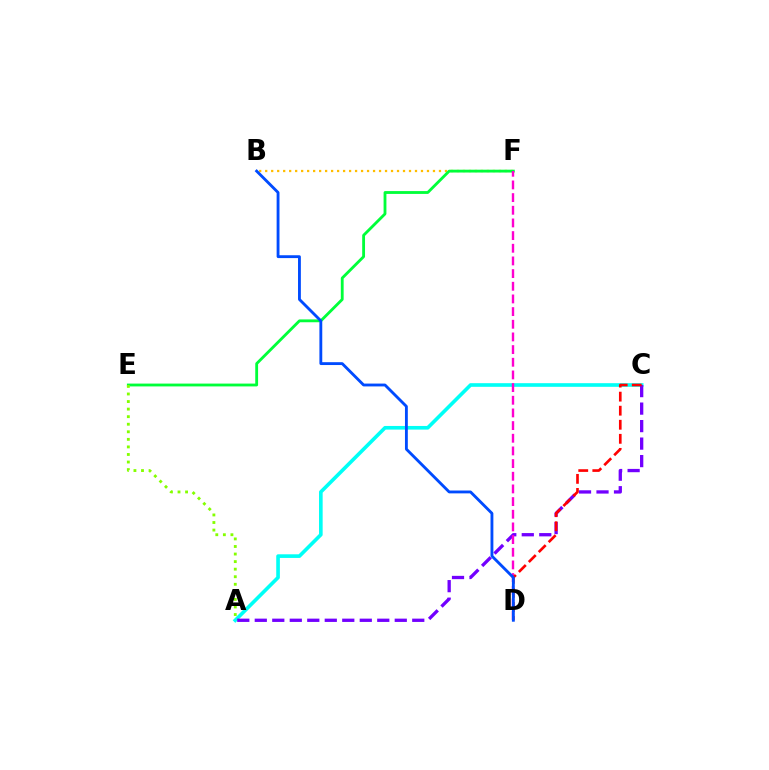{('A', 'C'): [{'color': '#00fff6', 'line_style': 'solid', 'thickness': 2.62}, {'color': '#7200ff', 'line_style': 'dashed', 'thickness': 2.38}], ('B', 'F'): [{'color': '#ffbd00', 'line_style': 'dotted', 'thickness': 1.63}], ('E', 'F'): [{'color': '#00ff39', 'line_style': 'solid', 'thickness': 2.04}], ('D', 'F'): [{'color': '#ff00cf', 'line_style': 'dashed', 'thickness': 1.72}], ('A', 'E'): [{'color': '#84ff00', 'line_style': 'dotted', 'thickness': 2.05}], ('C', 'D'): [{'color': '#ff0000', 'line_style': 'dashed', 'thickness': 1.91}], ('B', 'D'): [{'color': '#004bff', 'line_style': 'solid', 'thickness': 2.05}]}